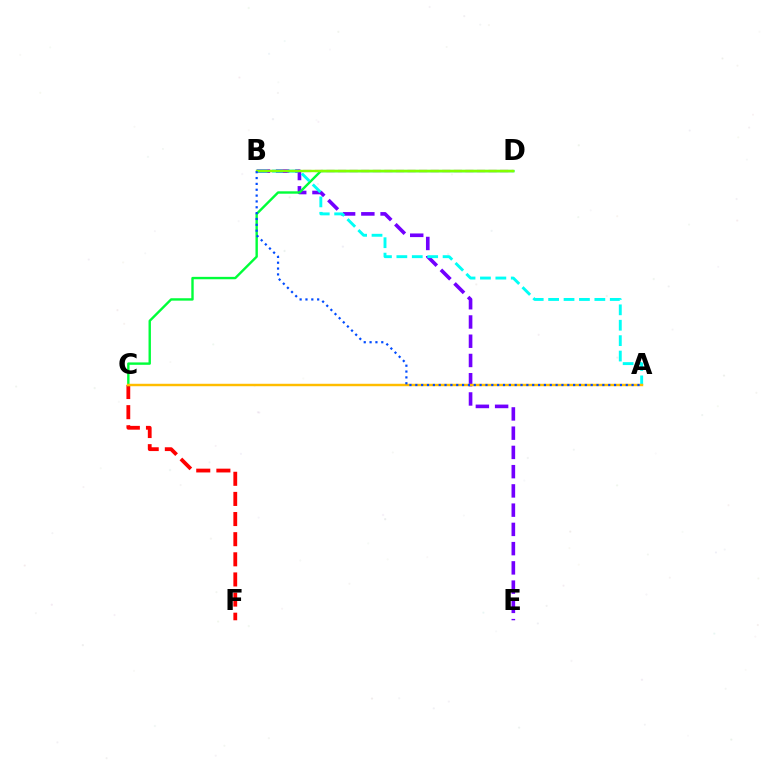{('C', 'F'): [{'color': '#ff0000', 'line_style': 'dashed', 'thickness': 2.73}], ('B', 'E'): [{'color': '#7200ff', 'line_style': 'dashed', 'thickness': 2.61}], ('C', 'D'): [{'color': '#00ff39', 'line_style': 'solid', 'thickness': 1.72}], ('B', 'D'): [{'color': '#ff00cf', 'line_style': 'dashed', 'thickness': 1.57}, {'color': '#84ff00', 'line_style': 'solid', 'thickness': 1.74}], ('A', 'B'): [{'color': '#00fff6', 'line_style': 'dashed', 'thickness': 2.09}, {'color': '#004bff', 'line_style': 'dotted', 'thickness': 1.59}], ('A', 'C'): [{'color': '#ffbd00', 'line_style': 'solid', 'thickness': 1.76}]}